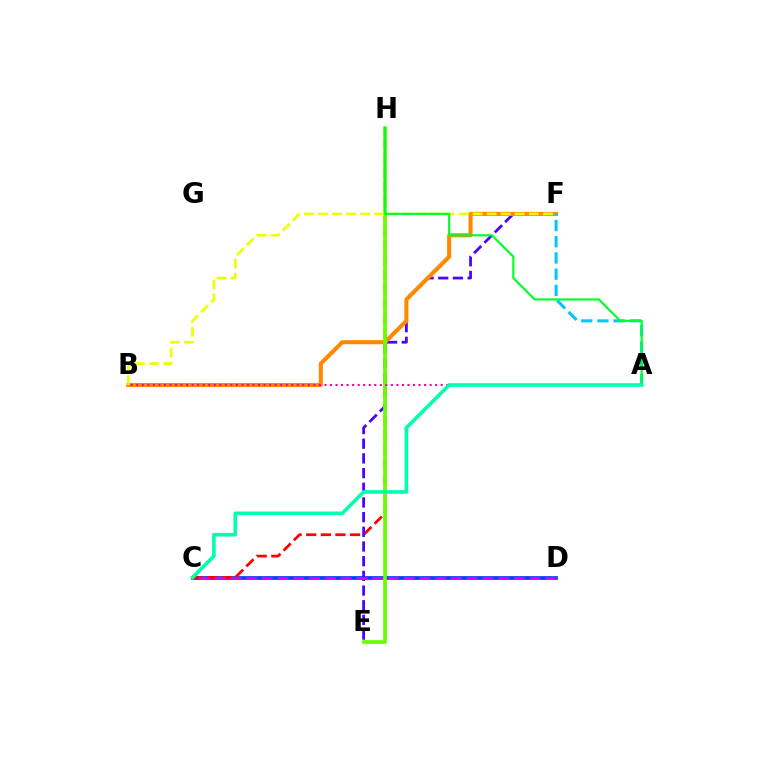{('C', 'D'): [{'color': '#003fff', 'line_style': 'solid', 'thickness': 2.7}, {'color': '#d600ff', 'line_style': 'dashed', 'thickness': 2.14}], ('C', 'H'): [{'color': '#ff0000', 'line_style': 'dashed', 'thickness': 1.98}], ('E', 'F'): [{'color': '#4f00ff', 'line_style': 'dashed', 'thickness': 1.99}], ('B', 'F'): [{'color': '#ff8800', 'line_style': 'solid', 'thickness': 2.93}, {'color': '#eeff00', 'line_style': 'dashed', 'thickness': 1.91}], ('E', 'H'): [{'color': '#66ff00', 'line_style': 'solid', 'thickness': 2.65}], ('A', 'F'): [{'color': '#00c7ff', 'line_style': 'dashed', 'thickness': 2.2}], ('A', 'H'): [{'color': '#00ff27', 'line_style': 'solid', 'thickness': 1.55}], ('A', 'B'): [{'color': '#ff00a0', 'line_style': 'dotted', 'thickness': 1.5}], ('A', 'C'): [{'color': '#00ffaf', 'line_style': 'solid', 'thickness': 2.61}]}